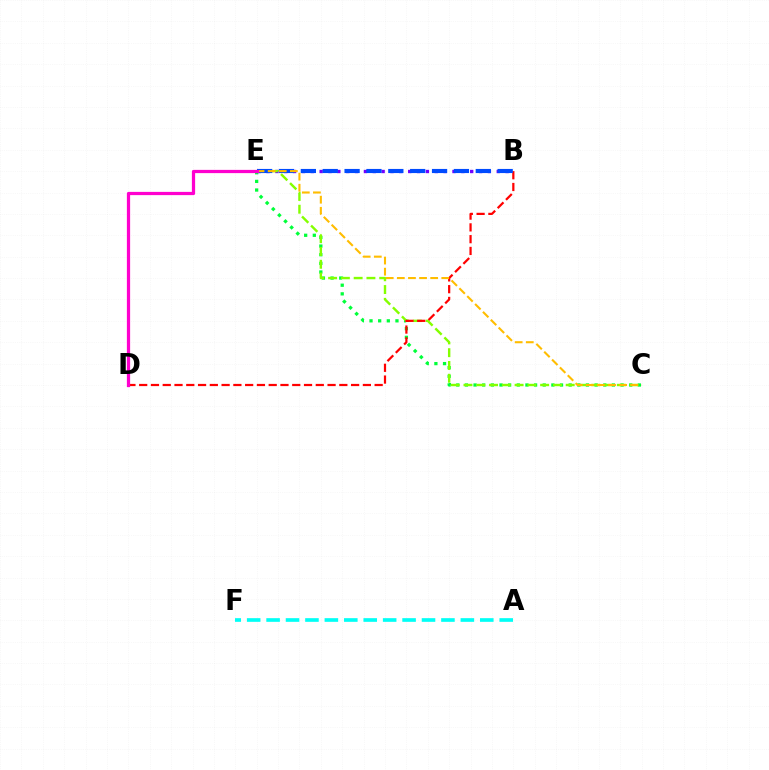{('B', 'E'): [{'color': '#7200ff', 'line_style': 'dotted', 'thickness': 2.41}, {'color': '#004bff', 'line_style': 'dashed', 'thickness': 2.97}], ('C', 'E'): [{'color': '#00ff39', 'line_style': 'dotted', 'thickness': 2.35}, {'color': '#84ff00', 'line_style': 'dashed', 'thickness': 1.74}, {'color': '#ffbd00', 'line_style': 'dashed', 'thickness': 1.51}], ('A', 'F'): [{'color': '#00fff6', 'line_style': 'dashed', 'thickness': 2.64}], ('B', 'D'): [{'color': '#ff0000', 'line_style': 'dashed', 'thickness': 1.6}], ('D', 'E'): [{'color': '#ff00cf', 'line_style': 'solid', 'thickness': 2.34}]}